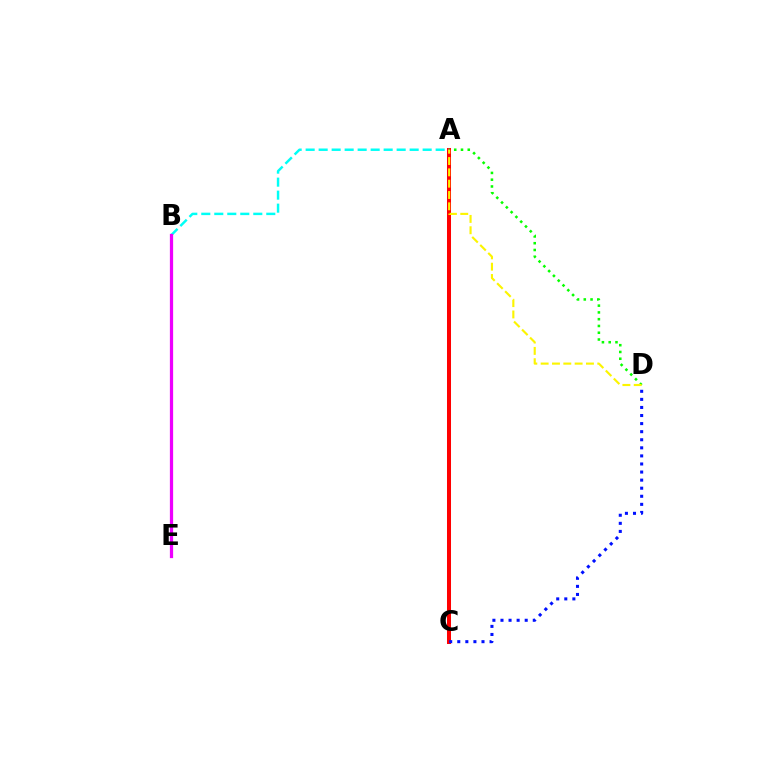{('A', 'C'): [{'color': '#ff0000', 'line_style': 'solid', 'thickness': 2.89}], ('A', 'B'): [{'color': '#00fff6', 'line_style': 'dashed', 'thickness': 1.77}], ('A', 'D'): [{'color': '#08ff00', 'line_style': 'dotted', 'thickness': 1.84}, {'color': '#fcf500', 'line_style': 'dashed', 'thickness': 1.54}], ('B', 'E'): [{'color': '#ee00ff', 'line_style': 'solid', 'thickness': 2.34}], ('C', 'D'): [{'color': '#0010ff', 'line_style': 'dotted', 'thickness': 2.19}]}